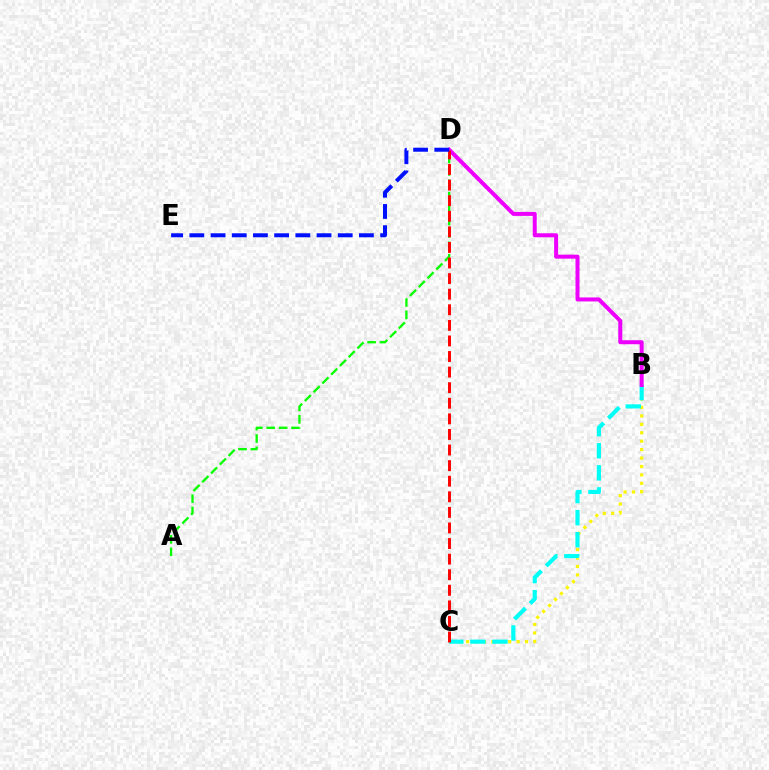{('A', 'D'): [{'color': '#08ff00', 'line_style': 'dashed', 'thickness': 1.68}], ('B', 'C'): [{'color': '#fcf500', 'line_style': 'dotted', 'thickness': 2.29}, {'color': '#00fff6', 'line_style': 'dashed', 'thickness': 3.0}], ('B', 'D'): [{'color': '#ee00ff', 'line_style': 'solid', 'thickness': 2.89}], ('C', 'D'): [{'color': '#ff0000', 'line_style': 'dashed', 'thickness': 2.12}], ('D', 'E'): [{'color': '#0010ff', 'line_style': 'dashed', 'thickness': 2.88}]}